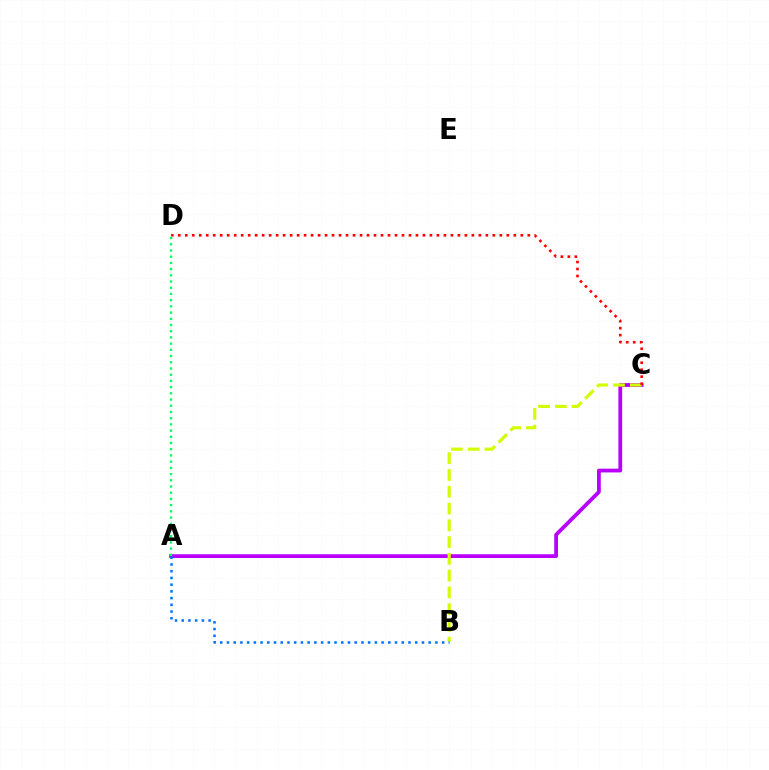{('A', 'C'): [{'color': '#b900ff', 'line_style': 'solid', 'thickness': 2.72}], ('B', 'C'): [{'color': '#d1ff00', 'line_style': 'dashed', 'thickness': 2.28}], ('A', 'D'): [{'color': '#00ff5c', 'line_style': 'dotted', 'thickness': 1.69}], ('C', 'D'): [{'color': '#ff0000', 'line_style': 'dotted', 'thickness': 1.9}], ('A', 'B'): [{'color': '#0074ff', 'line_style': 'dotted', 'thickness': 1.83}]}